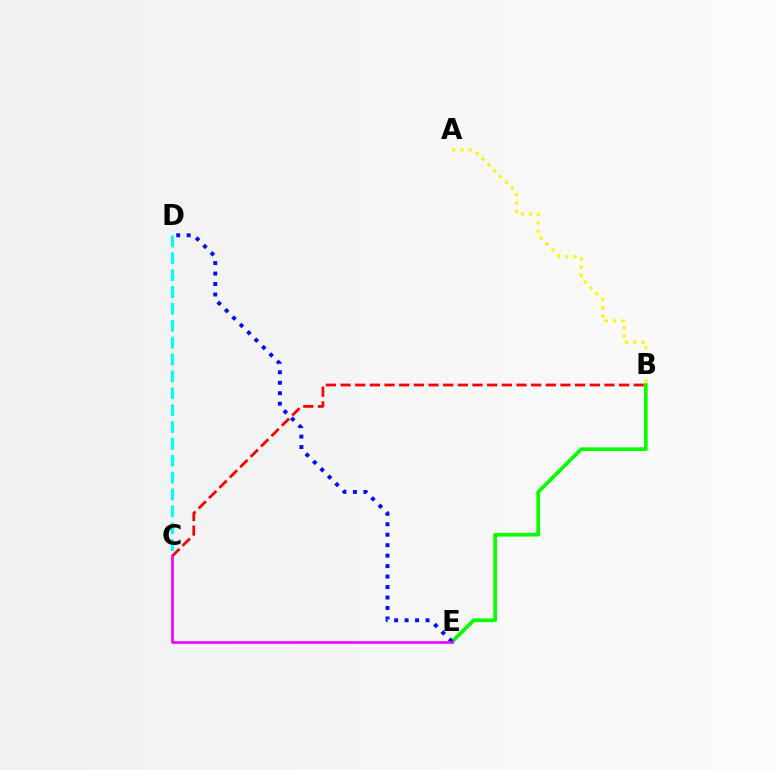{('B', 'C'): [{'color': '#ff0000', 'line_style': 'dashed', 'thickness': 1.99}], ('B', 'E'): [{'color': '#08ff00', 'line_style': 'solid', 'thickness': 2.65}], ('D', 'E'): [{'color': '#0010ff', 'line_style': 'dotted', 'thickness': 2.84}], ('C', 'D'): [{'color': '#00fff6', 'line_style': 'dashed', 'thickness': 2.29}], ('A', 'B'): [{'color': '#fcf500', 'line_style': 'dotted', 'thickness': 2.25}], ('C', 'E'): [{'color': '#ee00ff', 'line_style': 'solid', 'thickness': 1.91}]}